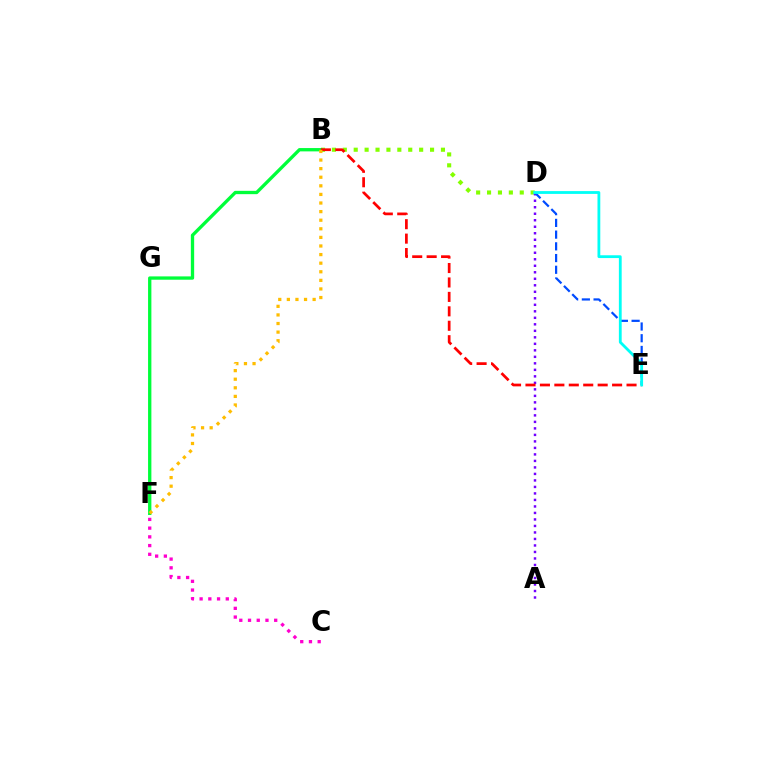{('B', 'D'): [{'color': '#84ff00', 'line_style': 'dotted', 'thickness': 2.96}], ('B', 'F'): [{'color': '#00ff39', 'line_style': 'solid', 'thickness': 2.39}, {'color': '#ffbd00', 'line_style': 'dotted', 'thickness': 2.33}], ('A', 'D'): [{'color': '#7200ff', 'line_style': 'dotted', 'thickness': 1.77}], ('D', 'E'): [{'color': '#004bff', 'line_style': 'dashed', 'thickness': 1.59}, {'color': '#00fff6', 'line_style': 'solid', 'thickness': 2.02}], ('B', 'E'): [{'color': '#ff0000', 'line_style': 'dashed', 'thickness': 1.96}], ('C', 'F'): [{'color': '#ff00cf', 'line_style': 'dotted', 'thickness': 2.37}]}